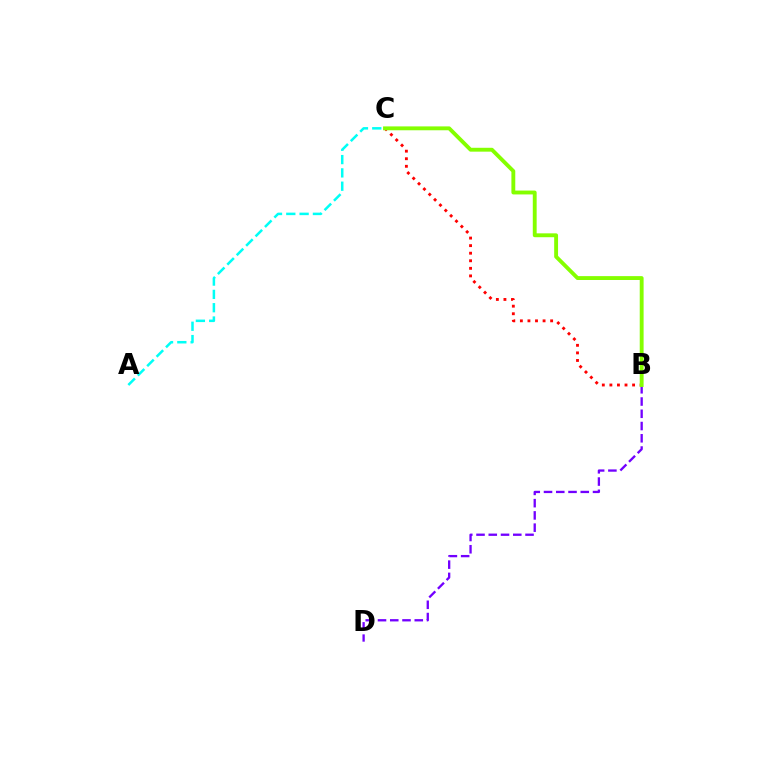{('A', 'C'): [{'color': '#00fff6', 'line_style': 'dashed', 'thickness': 1.81}], ('B', 'D'): [{'color': '#7200ff', 'line_style': 'dashed', 'thickness': 1.66}], ('B', 'C'): [{'color': '#ff0000', 'line_style': 'dotted', 'thickness': 2.06}, {'color': '#84ff00', 'line_style': 'solid', 'thickness': 2.79}]}